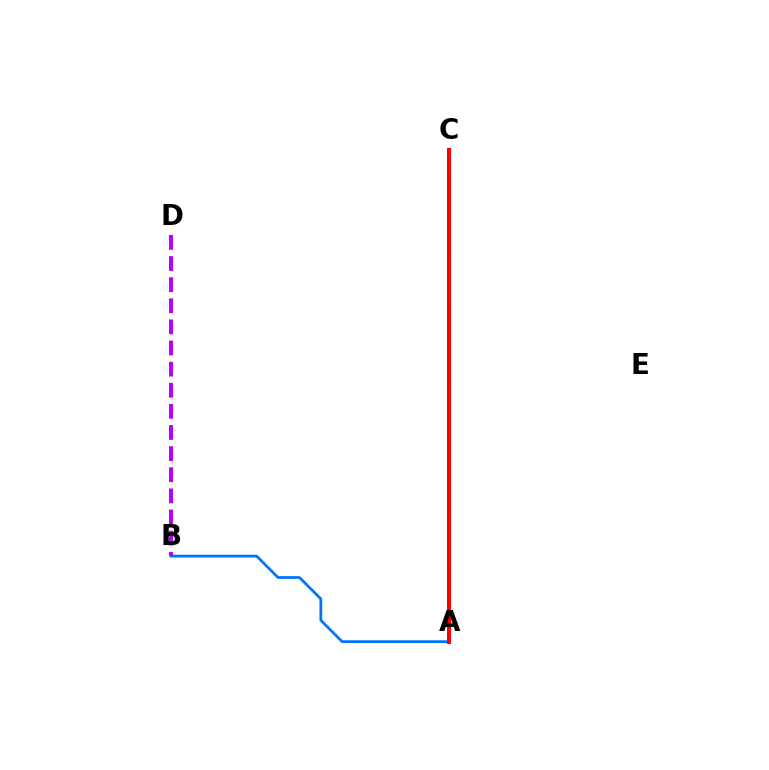{('A', 'B'): [{'color': '#0074ff', 'line_style': 'solid', 'thickness': 1.98}], ('B', 'D'): [{'color': '#b900ff', 'line_style': 'dashed', 'thickness': 2.87}], ('A', 'C'): [{'color': '#00ff5c', 'line_style': 'dotted', 'thickness': 2.32}, {'color': '#d1ff00', 'line_style': 'solid', 'thickness': 1.97}, {'color': '#ff0000', 'line_style': 'solid', 'thickness': 2.87}]}